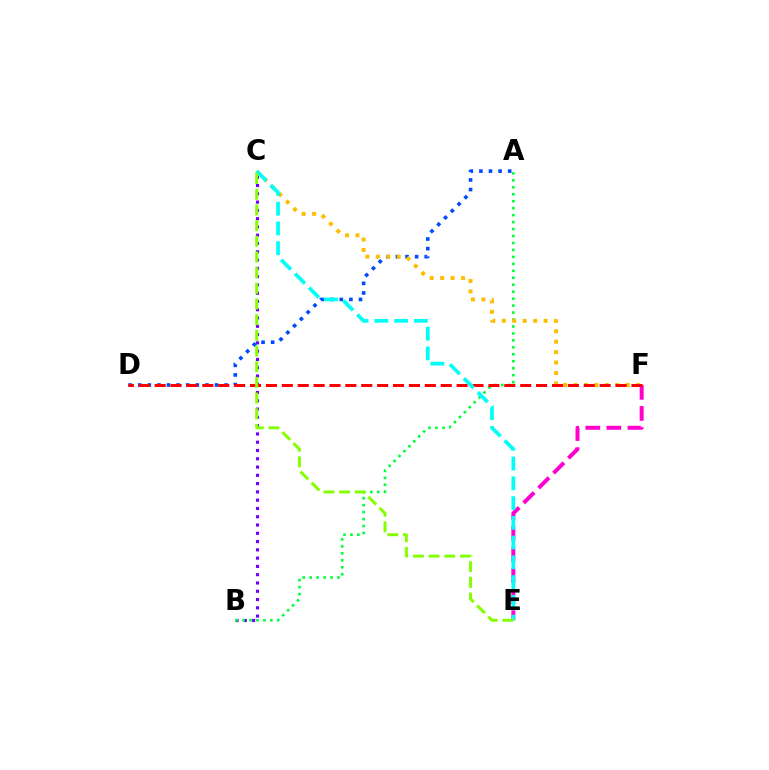{('B', 'C'): [{'color': '#7200ff', 'line_style': 'dotted', 'thickness': 2.25}], ('A', 'D'): [{'color': '#004bff', 'line_style': 'dotted', 'thickness': 2.61}], ('A', 'B'): [{'color': '#00ff39', 'line_style': 'dotted', 'thickness': 1.89}], ('C', 'F'): [{'color': '#ffbd00', 'line_style': 'dotted', 'thickness': 2.84}], ('E', 'F'): [{'color': '#ff00cf', 'line_style': 'dashed', 'thickness': 2.86}], ('D', 'F'): [{'color': '#ff0000', 'line_style': 'dashed', 'thickness': 2.16}], ('C', 'E'): [{'color': '#00fff6', 'line_style': 'dashed', 'thickness': 2.68}, {'color': '#84ff00', 'line_style': 'dashed', 'thickness': 2.13}]}